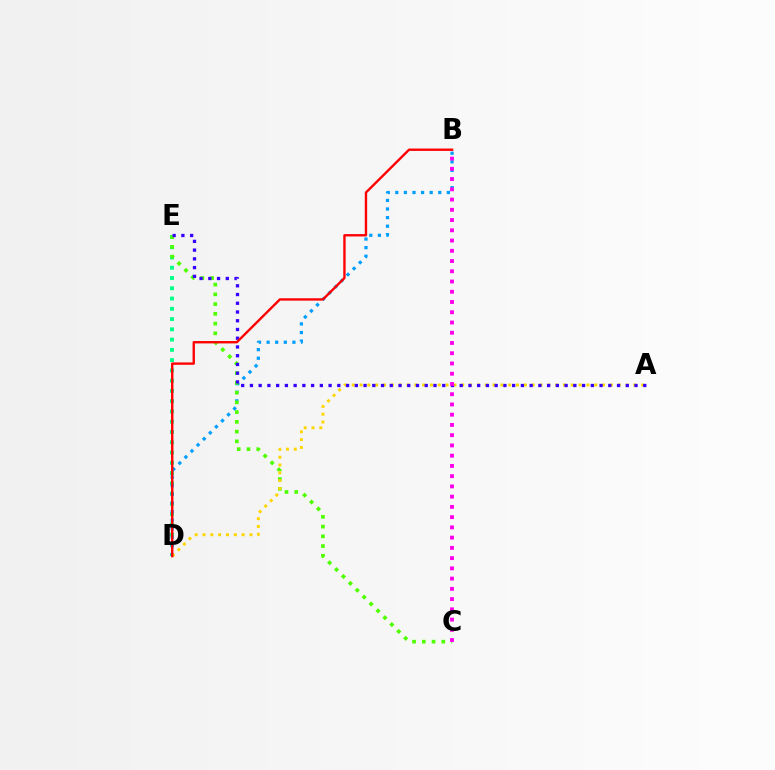{('D', 'E'): [{'color': '#00ff86', 'line_style': 'dotted', 'thickness': 2.79}], ('B', 'D'): [{'color': '#009eff', 'line_style': 'dotted', 'thickness': 2.34}, {'color': '#ff0000', 'line_style': 'solid', 'thickness': 1.71}], ('C', 'E'): [{'color': '#4fff00', 'line_style': 'dotted', 'thickness': 2.65}], ('A', 'D'): [{'color': '#ffd500', 'line_style': 'dotted', 'thickness': 2.13}], ('A', 'E'): [{'color': '#3700ff', 'line_style': 'dotted', 'thickness': 2.37}], ('B', 'C'): [{'color': '#ff00ed', 'line_style': 'dotted', 'thickness': 2.78}]}